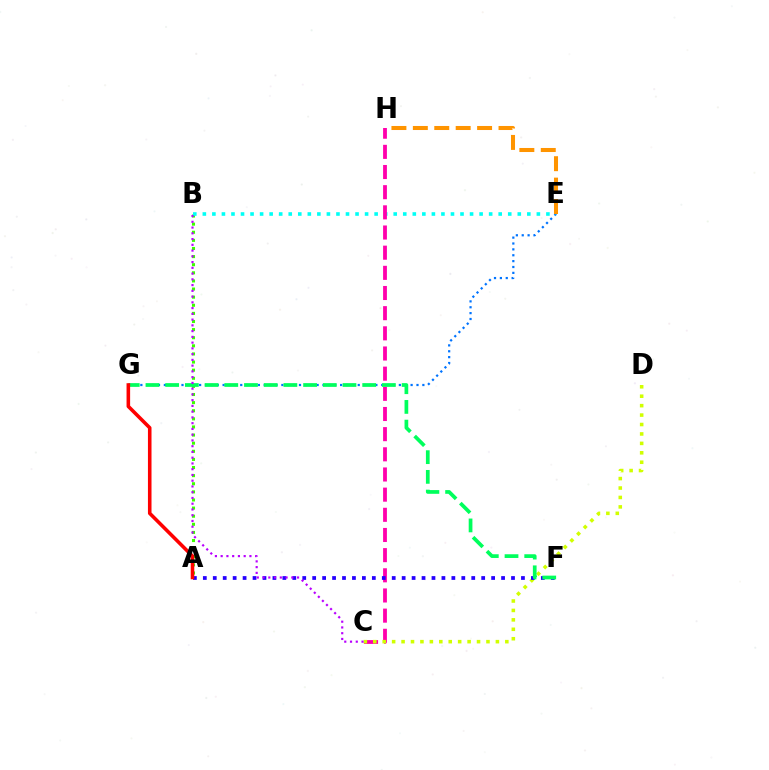{('A', 'B'): [{'color': '#3dff00', 'line_style': 'dotted', 'thickness': 2.2}], ('E', 'G'): [{'color': '#0074ff', 'line_style': 'dotted', 'thickness': 1.6}], ('B', 'E'): [{'color': '#00fff6', 'line_style': 'dotted', 'thickness': 2.59}], ('C', 'H'): [{'color': '#ff00ac', 'line_style': 'dashed', 'thickness': 2.74}], ('C', 'D'): [{'color': '#d1ff00', 'line_style': 'dotted', 'thickness': 2.56}], ('A', 'F'): [{'color': '#2500ff', 'line_style': 'dotted', 'thickness': 2.7}], ('F', 'G'): [{'color': '#00ff5c', 'line_style': 'dashed', 'thickness': 2.68}], ('A', 'G'): [{'color': '#ff0000', 'line_style': 'solid', 'thickness': 2.57}], ('B', 'C'): [{'color': '#b900ff', 'line_style': 'dotted', 'thickness': 1.56}], ('E', 'H'): [{'color': '#ff9400', 'line_style': 'dashed', 'thickness': 2.91}]}